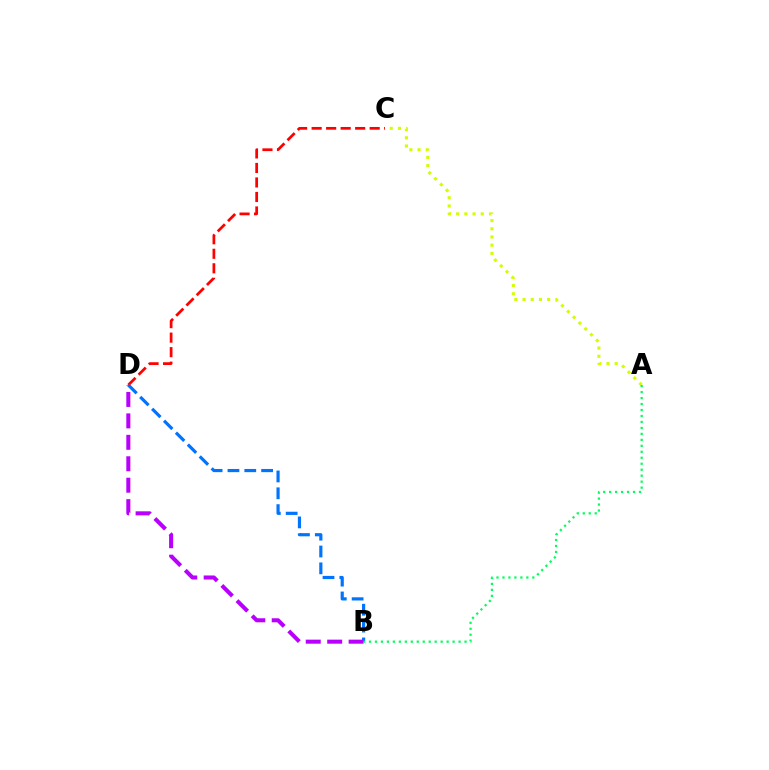{('A', 'C'): [{'color': '#d1ff00', 'line_style': 'dotted', 'thickness': 2.23}], ('C', 'D'): [{'color': '#ff0000', 'line_style': 'dashed', 'thickness': 1.97}], ('B', 'D'): [{'color': '#0074ff', 'line_style': 'dashed', 'thickness': 2.29}, {'color': '#b900ff', 'line_style': 'dashed', 'thickness': 2.91}], ('A', 'B'): [{'color': '#00ff5c', 'line_style': 'dotted', 'thickness': 1.62}]}